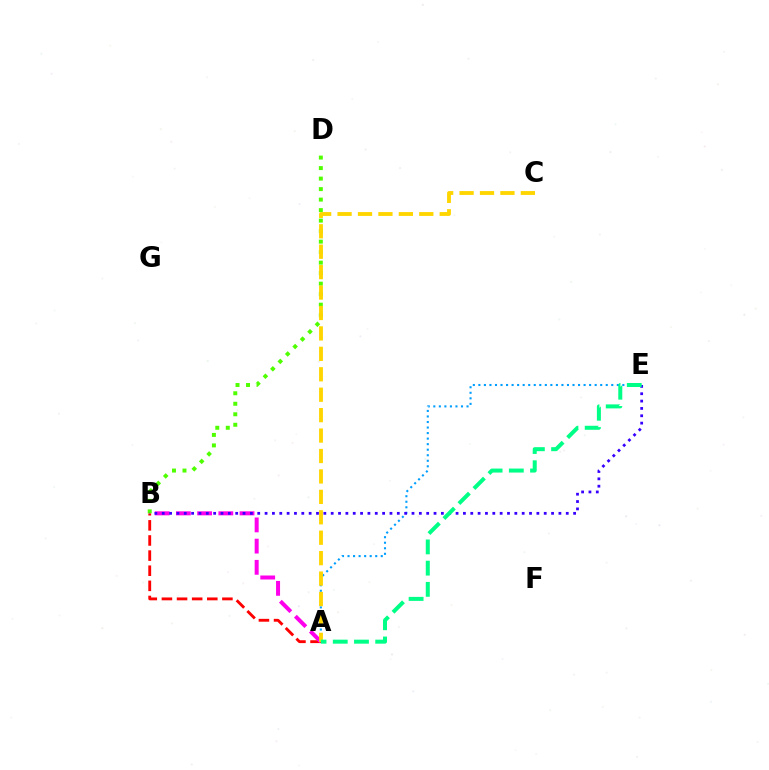{('A', 'E'): [{'color': '#009eff', 'line_style': 'dotted', 'thickness': 1.5}, {'color': '#00ff86', 'line_style': 'dashed', 'thickness': 2.88}], ('A', 'B'): [{'color': '#ff0000', 'line_style': 'dashed', 'thickness': 2.05}, {'color': '#ff00ed', 'line_style': 'dashed', 'thickness': 2.88}], ('B', 'D'): [{'color': '#4fff00', 'line_style': 'dotted', 'thickness': 2.85}], ('B', 'E'): [{'color': '#3700ff', 'line_style': 'dotted', 'thickness': 2.0}], ('A', 'C'): [{'color': '#ffd500', 'line_style': 'dashed', 'thickness': 2.78}]}